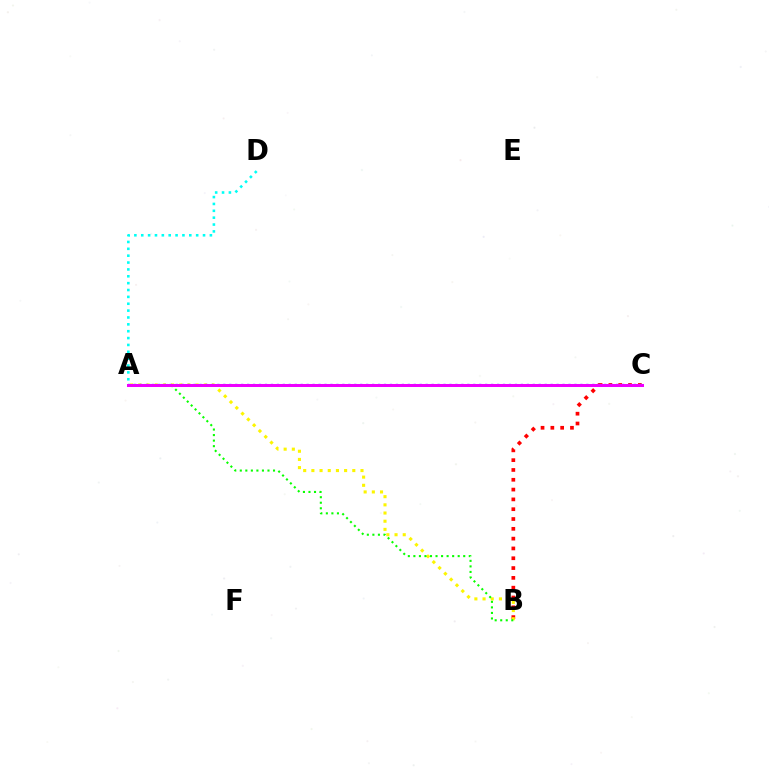{('B', 'C'): [{'color': '#ff0000', 'line_style': 'dotted', 'thickness': 2.67}], ('A', 'D'): [{'color': '#00fff6', 'line_style': 'dotted', 'thickness': 1.87}], ('A', 'B'): [{'color': '#fcf500', 'line_style': 'dotted', 'thickness': 2.22}, {'color': '#08ff00', 'line_style': 'dotted', 'thickness': 1.5}], ('A', 'C'): [{'color': '#0010ff', 'line_style': 'dotted', 'thickness': 1.62}, {'color': '#ee00ff', 'line_style': 'solid', 'thickness': 2.17}]}